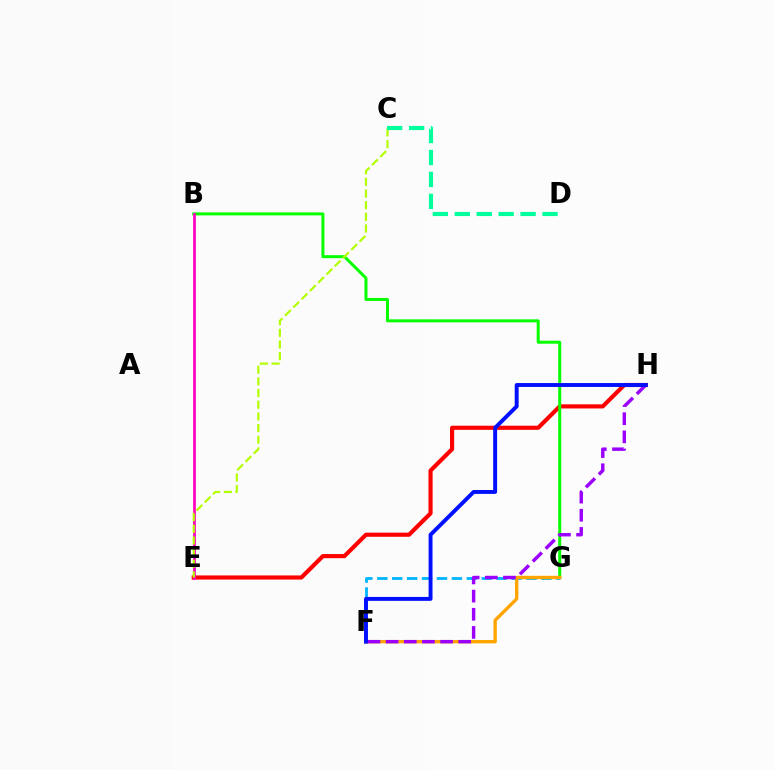{('E', 'H'): [{'color': '#ff0000', 'line_style': 'solid', 'thickness': 2.98}], ('B', 'G'): [{'color': '#08ff00', 'line_style': 'solid', 'thickness': 2.16}], ('B', 'E'): [{'color': '#ff00bd', 'line_style': 'solid', 'thickness': 1.97}], ('F', 'G'): [{'color': '#00b5ff', 'line_style': 'dashed', 'thickness': 2.03}, {'color': '#ffa500', 'line_style': 'solid', 'thickness': 2.43}], ('C', 'E'): [{'color': '#b3ff00', 'line_style': 'dashed', 'thickness': 1.59}], ('F', 'H'): [{'color': '#9b00ff', 'line_style': 'dashed', 'thickness': 2.47}, {'color': '#0010ff', 'line_style': 'solid', 'thickness': 2.82}], ('C', 'D'): [{'color': '#00ff9d', 'line_style': 'dashed', 'thickness': 2.98}]}